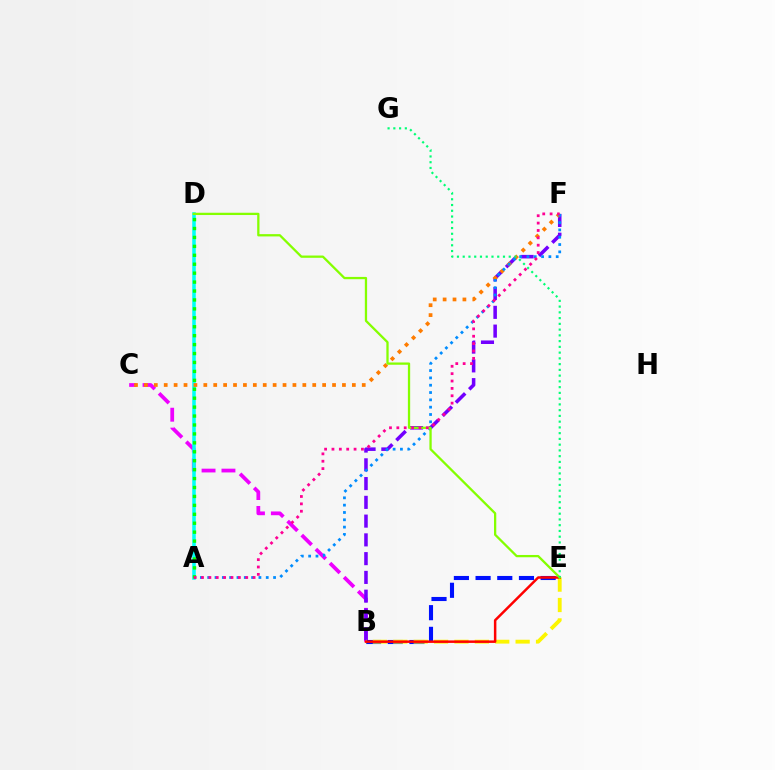{('B', 'C'): [{'color': '#ee00ff', 'line_style': 'dashed', 'thickness': 2.7}], ('B', 'E'): [{'color': '#0010ff', 'line_style': 'dashed', 'thickness': 2.95}, {'color': '#fcf500', 'line_style': 'dashed', 'thickness': 2.77}, {'color': '#ff0000', 'line_style': 'solid', 'thickness': 1.79}], ('A', 'D'): [{'color': '#00fff6', 'line_style': 'solid', 'thickness': 2.55}, {'color': '#08ff00', 'line_style': 'dotted', 'thickness': 2.43}], ('B', 'F'): [{'color': '#7200ff', 'line_style': 'dashed', 'thickness': 2.55}], ('C', 'F'): [{'color': '#ff7c00', 'line_style': 'dotted', 'thickness': 2.69}], ('A', 'F'): [{'color': '#008cff', 'line_style': 'dotted', 'thickness': 1.99}, {'color': '#ff0094', 'line_style': 'dotted', 'thickness': 2.0}], ('D', 'E'): [{'color': '#84ff00', 'line_style': 'solid', 'thickness': 1.64}], ('E', 'G'): [{'color': '#00ff74', 'line_style': 'dotted', 'thickness': 1.56}]}